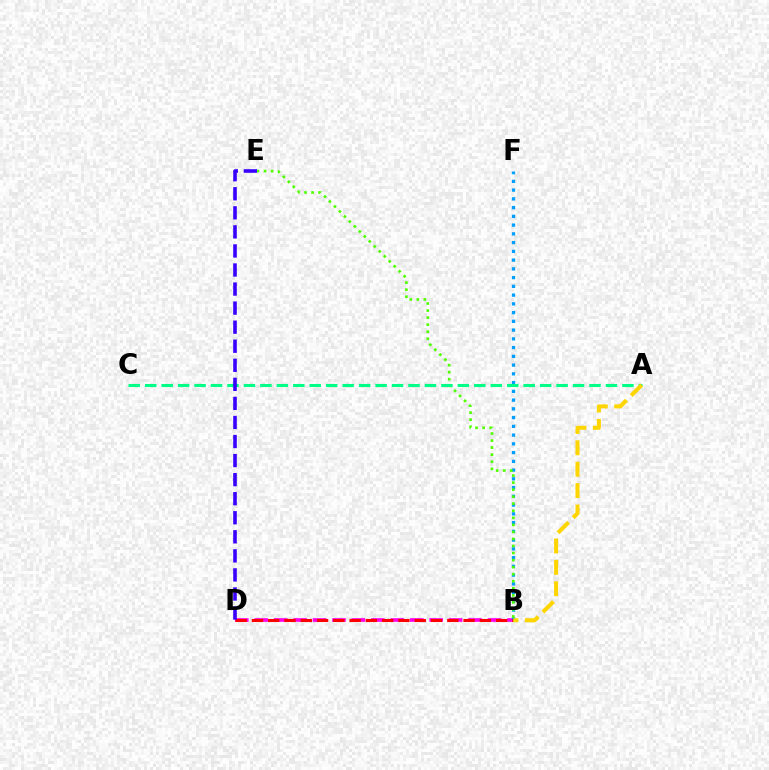{('B', 'D'): [{'color': '#ff00ed', 'line_style': 'dashed', 'thickness': 2.64}, {'color': '#ff0000', 'line_style': 'dashed', 'thickness': 2.21}], ('B', 'F'): [{'color': '#009eff', 'line_style': 'dotted', 'thickness': 2.38}], ('B', 'E'): [{'color': '#4fff00', 'line_style': 'dotted', 'thickness': 1.91}], ('A', 'C'): [{'color': '#00ff86', 'line_style': 'dashed', 'thickness': 2.24}], ('A', 'B'): [{'color': '#ffd500', 'line_style': 'dashed', 'thickness': 2.91}], ('D', 'E'): [{'color': '#3700ff', 'line_style': 'dashed', 'thickness': 2.59}]}